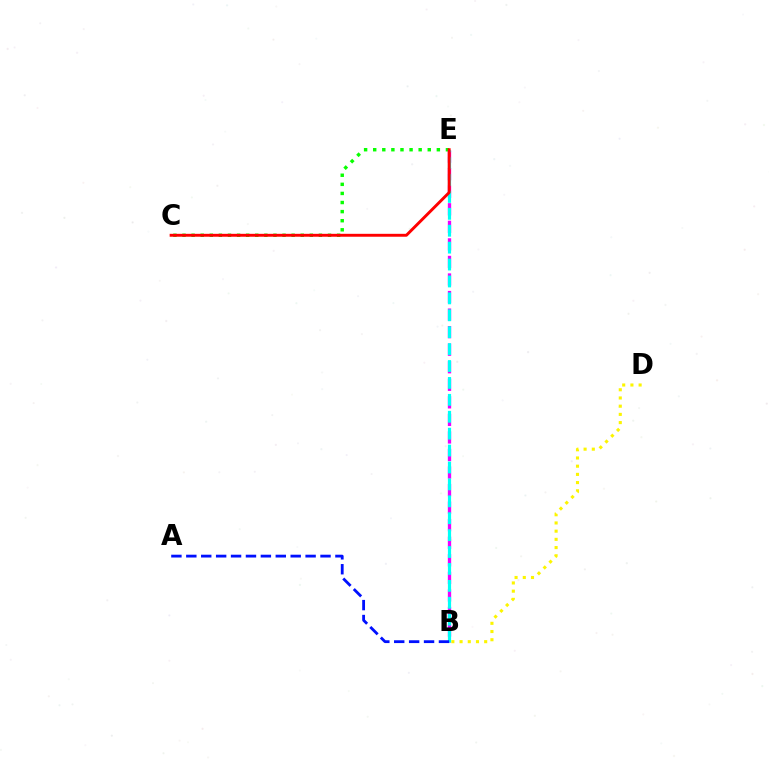{('B', 'E'): [{'color': '#ee00ff', 'line_style': 'dashed', 'thickness': 2.38}, {'color': '#00fff6', 'line_style': 'dashed', 'thickness': 2.3}], ('C', 'E'): [{'color': '#08ff00', 'line_style': 'dotted', 'thickness': 2.47}, {'color': '#ff0000', 'line_style': 'solid', 'thickness': 2.1}], ('B', 'D'): [{'color': '#fcf500', 'line_style': 'dotted', 'thickness': 2.23}], ('A', 'B'): [{'color': '#0010ff', 'line_style': 'dashed', 'thickness': 2.03}]}